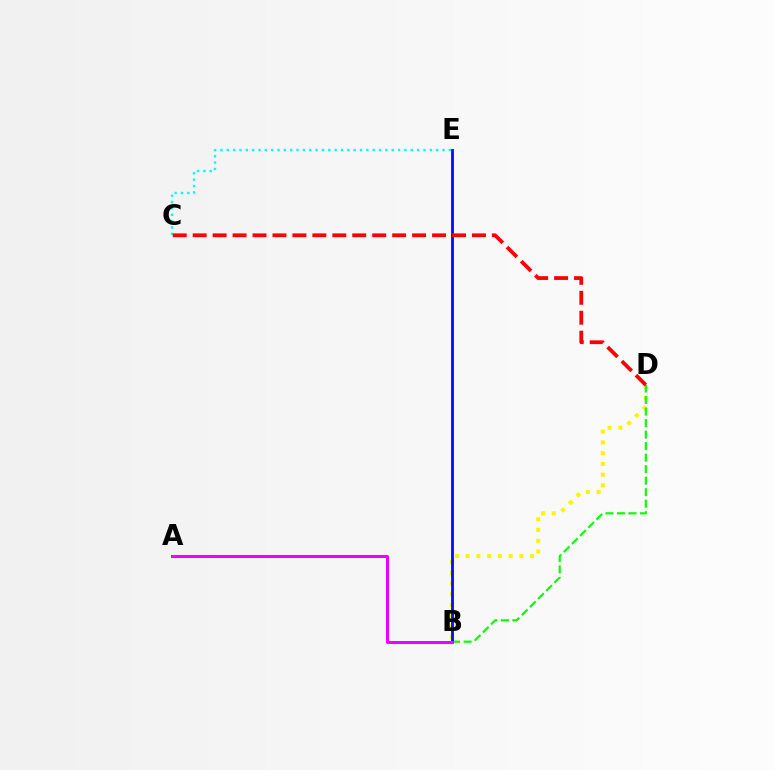{('B', 'D'): [{'color': '#fcf500', 'line_style': 'dotted', 'thickness': 2.92}, {'color': '#08ff00', 'line_style': 'dashed', 'thickness': 1.56}], ('C', 'E'): [{'color': '#00fff6', 'line_style': 'dotted', 'thickness': 1.72}], ('B', 'E'): [{'color': '#0010ff', 'line_style': 'solid', 'thickness': 2.04}], ('A', 'B'): [{'color': '#ee00ff', 'line_style': 'solid', 'thickness': 2.17}], ('C', 'D'): [{'color': '#ff0000', 'line_style': 'dashed', 'thickness': 2.71}]}